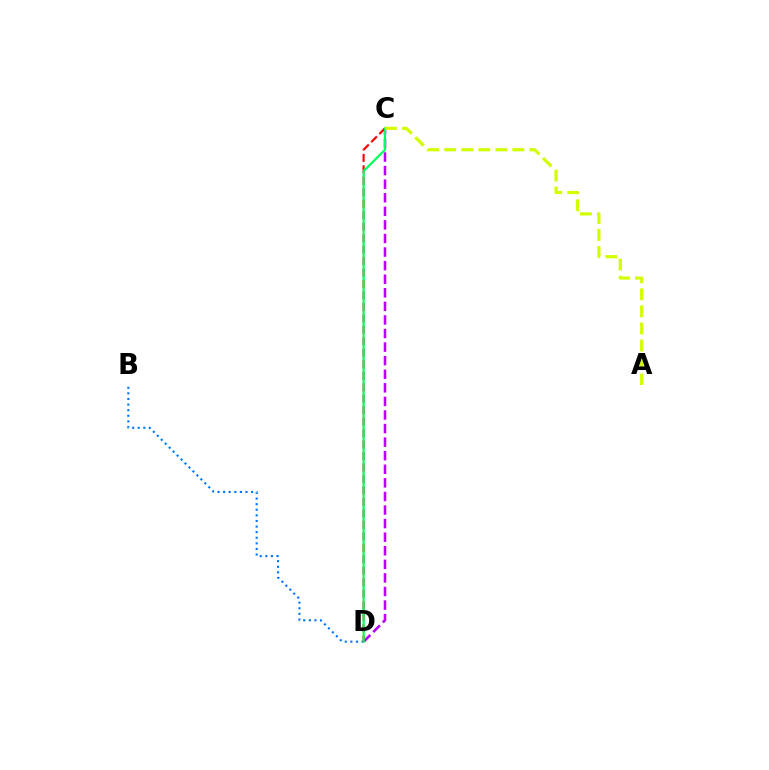{('B', 'D'): [{'color': '#0074ff', 'line_style': 'dotted', 'thickness': 1.52}], ('C', 'D'): [{'color': '#b900ff', 'line_style': 'dashed', 'thickness': 1.84}, {'color': '#ff0000', 'line_style': 'dashed', 'thickness': 1.56}, {'color': '#00ff5c', 'line_style': 'solid', 'thickness': 1.58}], ('A', 'C'): [{'color': '#d1ff00', 'line_style': 'dashed', 'thickness': 2.31}]}